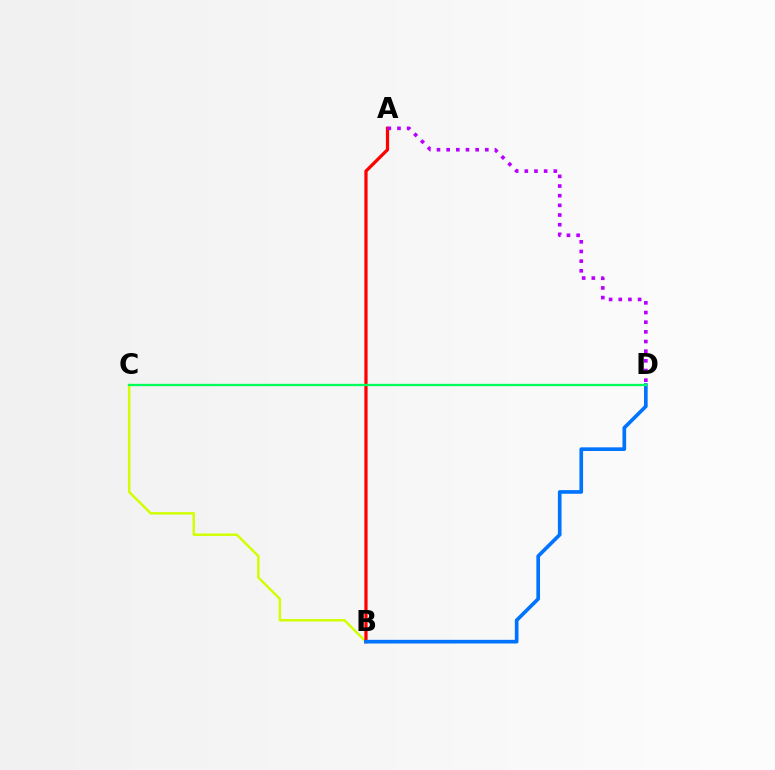{('B', 'C'): [{'color': '#d1ff00', 'line_style': 'solid', 'thickness': 1.76}], ('A', 'B'): [{'color': '#ff0000', 'line_style': 'solid', 'thickness': 2.34}], ('B', 'D'): [{'color': '#0074ff', 'line_style': 'solid', 'thickness': 2.63}], ('A', 'D'): [{'color': '#b900ff', 'line_style': 'dotted', 'thickness': 2.63}], ('C', 'D'): [{'color': '#00ff5c', 'line_style': 'solid', 'thickness': 1.67}]}